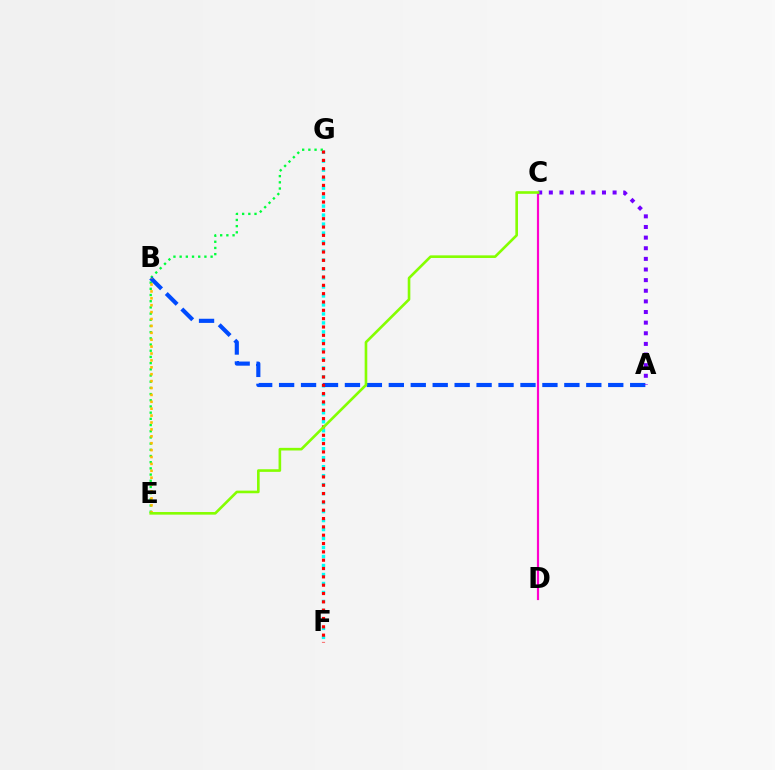{('E', 'G'): [{'color': '#00ff39', 'line_style': 'dotted', 'thickness': 1.68}], ('F', 'G'): [{'color': '#00fff6', 'line_style': 'dotted', 'thickness': 2.44}, {'color': '#ff0000', 'line_style': 'dotted', 'thickness': 2.26}], ('A', 'B'): [{'color': '#004bff', 'line_style': 'dashed', 'thickness': 2.98}], ('C', 'D'): [{'color': '#ff00cf', 'line_style': 'solid', 'thickness': 1.57}], ('B', 'E'): [{'color': '#ffbd00', 'line_style': 'dotted', 'thickness': 1.87}], ('A', 'C'): [{'color': '#7200ff', 'line_style': 'dotted', 'thickness': 2.89}], ('C', 'E'): [{'color': '#84ff00', 'line_style': 'solid', 'thickness': 1.89}]}